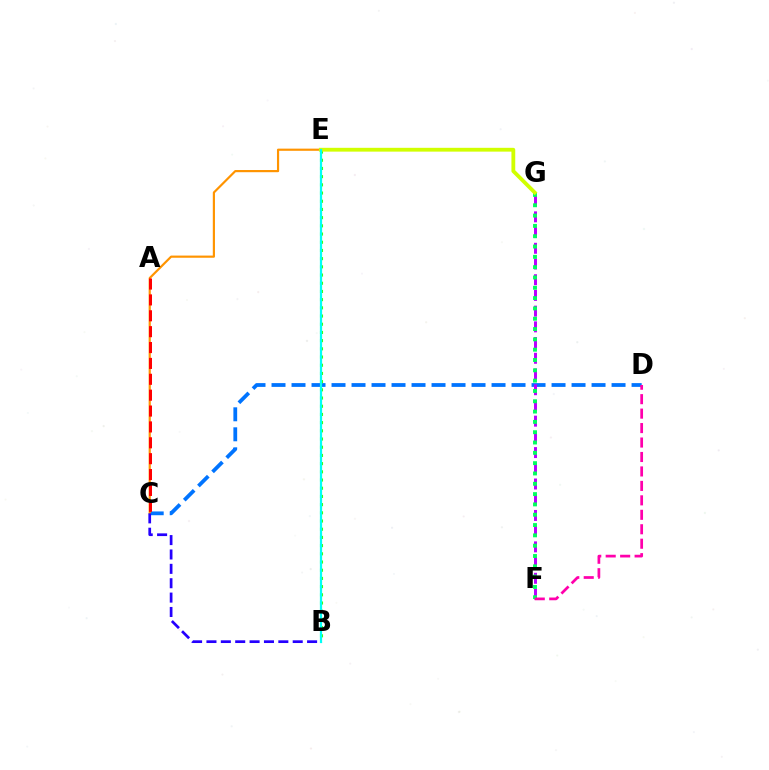{('C', 'D'): [{'color': '#0074ff', 'line_style': 'dashed', 'thickness': 2.72}], ('C', 'E'): [{'color': '#ff9400', 'line_style': 'solid', 'thickness': 1.57}], ('F', 'G'): [{'color': '#b900ff', 'line_style': 'dashed', 'thickness': 2.13}, {'color': '#00ff5c', 'line_style': 'dotted', 'thickness': 2.8}], ('A', 'C'): [{'color': '#ff0000', 'line_style': 'dashed', 'thickness': 2.16}], ('B', 'E'): [{'color': '#3dff00', 'line_style': 'dotted', 'thickness': 2.23}, {'color': '#00fff6', 'line_style': 'solid', 'thickness': 1.6}], ('E', 'G'): [{'color': '#d1ff00', 'line_style': 'solid', 'thickness': 2.75}], ('D', 'F'): [{'color': '#ff00ac', 'line_style': 'dashed', 'thickness': 1.96}], ('B', 'C'): [{'color': '#2500ff', 'line_style': 'dashed', 'thickness': 1.95}]}